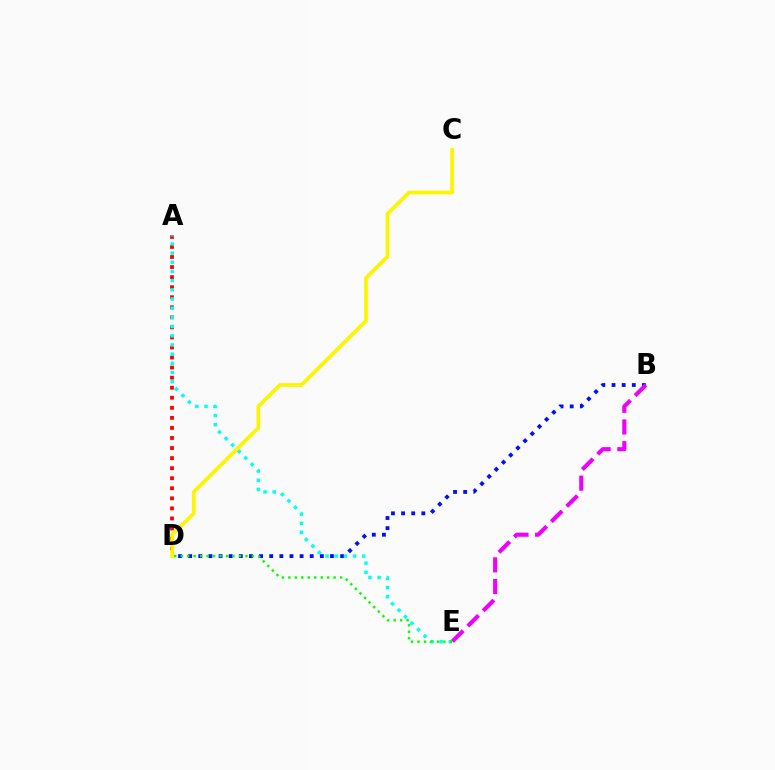{('B', 'D'): [{'color': '#0010ff', 'line_style': 'dotted', 'thickness': 2.75}], ('A', 'D'): [{'color': '#ff0000', 'line_style': 'dotted', 'thickness': 2.73}], ('A', 'E'): [{'color': '#00fff6', 'line_style': 'dotted', 'thickness': 2.5}], ('B', 'E'): [{'color': '#ee00ff', 'line_style': 'dashed', 'thickness': 2.94}], ('C', 'D'): [{'color': '#fcf500', 'line_style': 'solid', 'thickness': 2.66}], ('D', 'E'): [{'color': '#08ff00', 'line_style': 'dotted', 'thickness': 1.76}]}